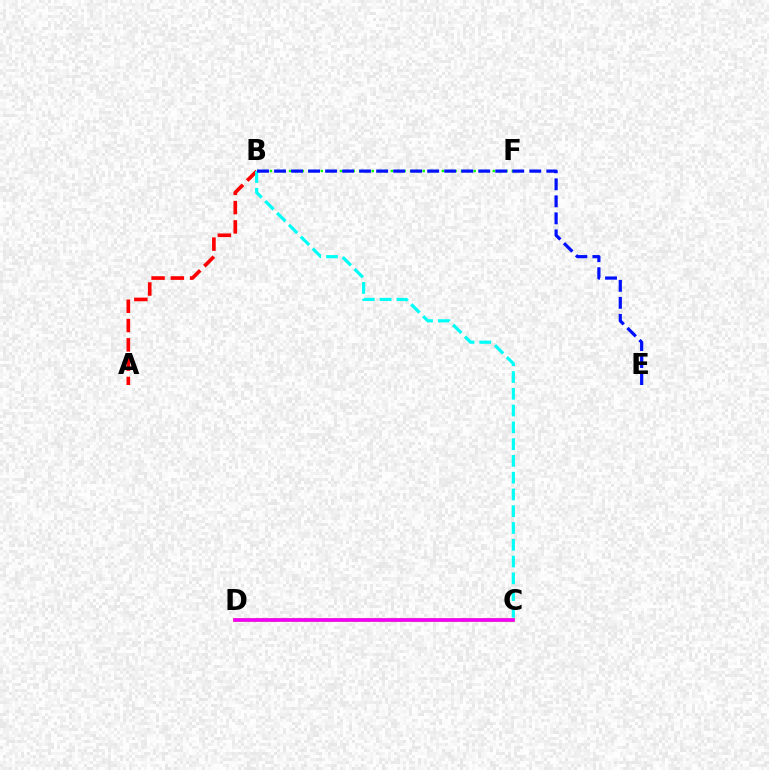{('C', 'D'): [{'color': '#fcf500', 'line_style': 'solid', 'thickness': 2.89}, {'color': '#ee00ff', 'line_style': 'solid', 'thickness': 2.66}], ('A', 'B'): [{'color': '#ff0000', 'line_style': 'dashed', 'thickness': 2.62}], ('B', 'F'): [{'color': '#08ff00', 'line_style': 'dotted', 'thickness': 1.73}], ('B', 'C'): [{'color': '#00fff6', 'line_style': 'dashed', 'thickness': 2.28}], ('B', 'E'): [{'color': '#0010ff', 'line_style': 'dashed', 'thickness': 2.31}]}